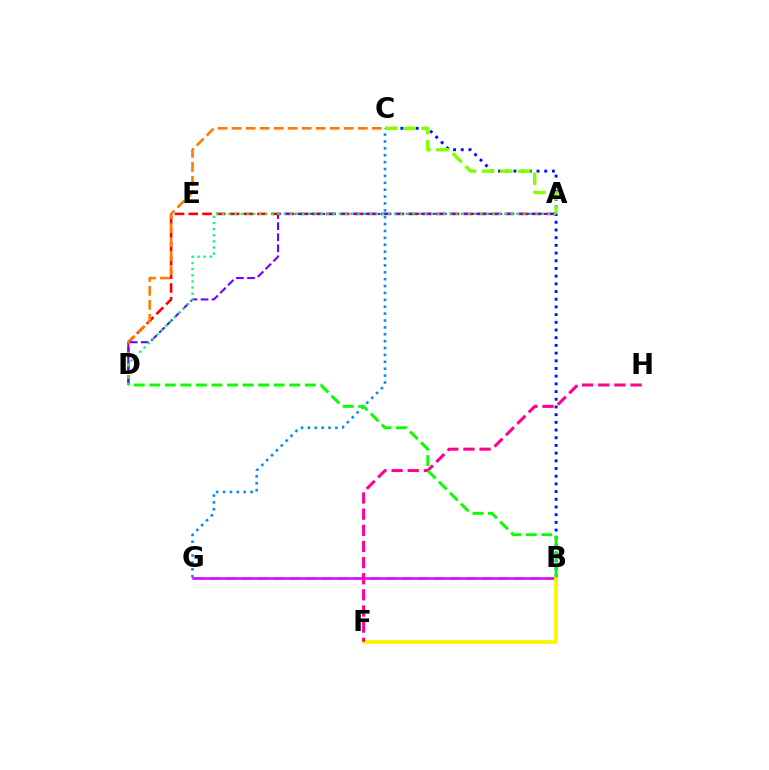{('A', 'D'): [{'color': '#ff0000', 'line_style': 'dashed', 'thickness': 1.87}, {'color': '#7200ff', 'line_style': 'dashed', 'thickness': 1.5}, {'color': '#00ff74', 'line_style': 'dotted', 'thickness': 1.67}], ('B', 'G'): [{'color': '#00fff6', 'line_style': 'dashed', 'thickness': 2.17}, {'color': '#ee00ff', 'line_style': 'solid', 'thickness': 1.84}], ('C', 'D'): [{'color': '#ff7c00', 'line_style': 'dashed', 'thickness': 1.9}], ('B', 'C'): [{'color': '#0010ff', 'line_style': 'dotted', 'thickness': 2.09}], ('C', 'G'): [{'color': '#008cff', 'line_style': 'dotted', 'thickness': 1.87}], ('B', 'F'): [{'color': '#fcf500', 'line_style': 'solid', 'thickness': 2.66}], ('F', 'H'): [{'color': '#ff0094', 'line_style': 'dashed', 'thickness': 2.19}], ('B', 'D'): [{'color': '#08ff00', 'line_style': 'dashed', 'thickness': 2.11}], ('A', 'C'): [{'color': '#84ff00', 'line_style': 'dashed', 'thickness': 2.46}]}